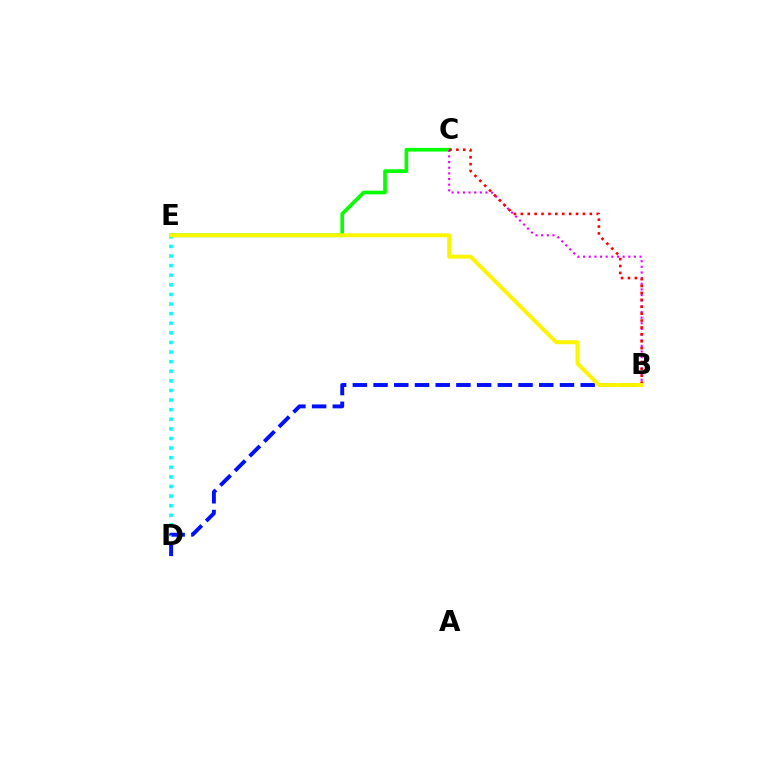{('C', 'E'): [{'color': '#08ff00', 'line_style': 'solid', 'thickness': 2.65}], ('B', 'C'): [{'color': '#ee00ff', 'line_style': 'dotted', 'thickness': 1.53}, {'color': '#ff0000', 'line_style': 'dotted', 'thickness': 1.88}], ('D', 'E'): [{'color': '#00fff6', 'line_style': 'dotted', 'thickness': 2.61}], ('B', 'D'): [{'color': '#0010ff', 'line_style': 'dashed', 'thickness': 2.81}], ('B', 'E'): [{'color': '#fcf500', 'line_style': 'solid', 'thickness': 2.82}]}